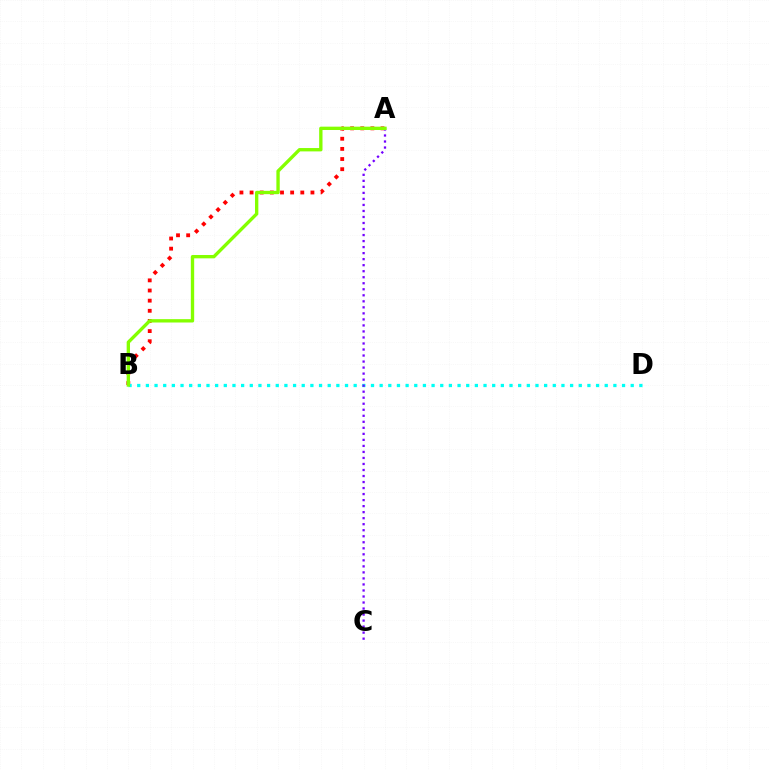{('A', 'B'): [{'color': '#ff0000', 'line_style': 'dotted', 'thickness': 2.76}, {'color': '#84ff00', 'line_style': 'solid', 'thickness': 2.41}], ('B', 'D'): [{'color': '#00fff6', 'line_style': 'dotted', 'thickness': 2.35}], ('A', 'C'): [{'color': '#7200ff', 'line_style': 'dotted', 'thickness': 1.64}]}